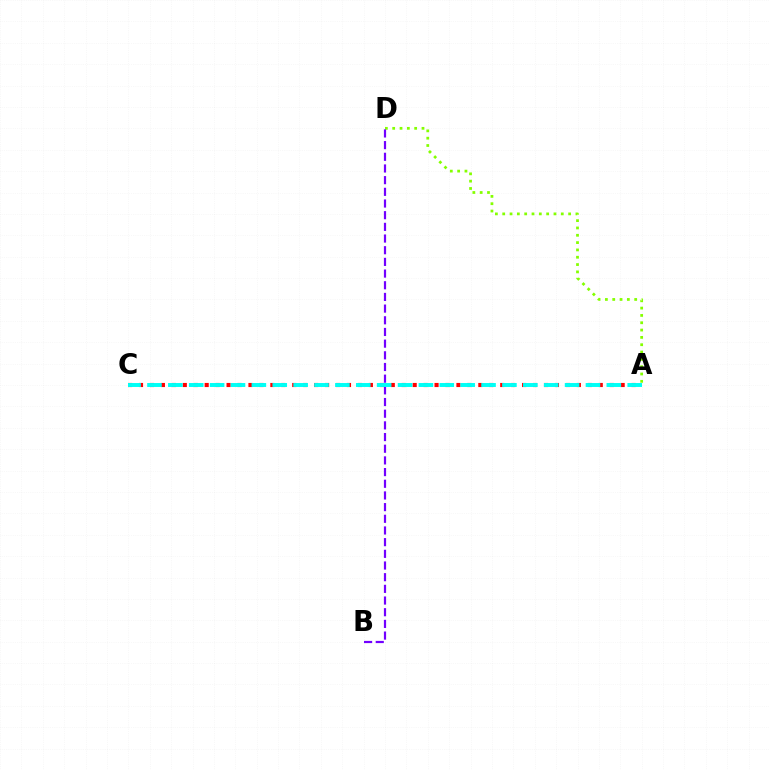{('A', 'C'): [{'color': '#ff0000', 'line_style': 'dotted', 'thickness': 2.97}, {'color': '#00fff6', 'line_style': 'dashed', 'thickness': 2.84}], ('A', 'D'): [{'color': '#84ff00', 'line_style': 'dotted', 'thickness': 1.99}], ('B', 'D'): [{'color': '#7200ff', 'line_style': 'dashed', 'thickness': 1.59}]}